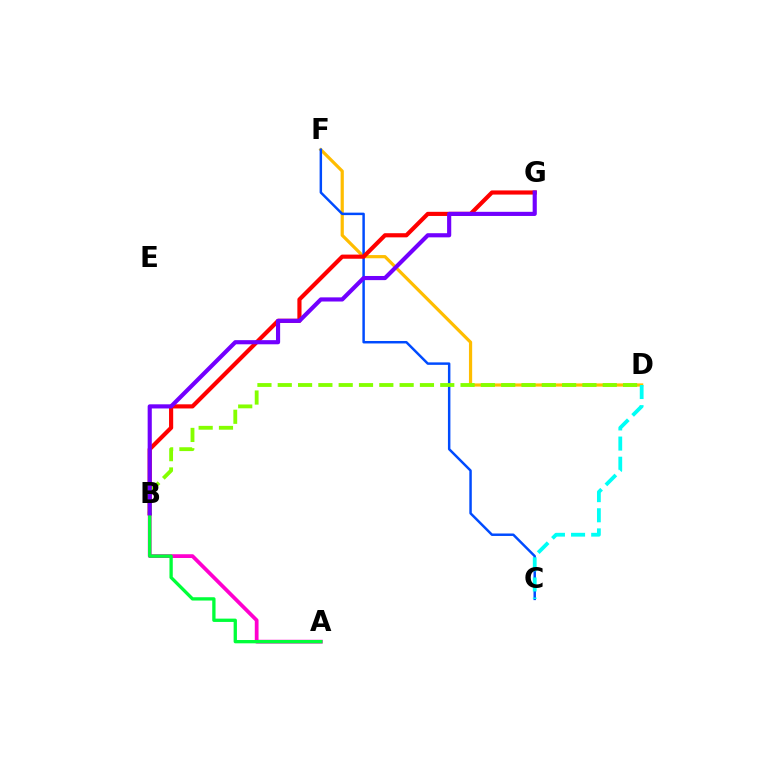{('A', 'B'): [{'color': '#ff00cf', 'line_style': 'solid', 'thickness': 2.71}, {'color': '#00ff39', 'line_style': 'solid', 'thickness': 2.38}], ('D', 'F'): [{'color': '#ffbd00', 'line_style': 'solid', 'thickness': 2.31}], ('C', 'F'): [{'color': '#004bff', 'line_style': 'solid', 'thickness': 1.78}], ('B', 'G'): [{'color': '#ff0000', 'line_style': 'solid', 'thickness': 2.98}, {'color': '#7200ff', 'line_style': 'solid', 'thickness': 2.98}], ('B', 'D'): [{'color': '#84ff00', 'line_style': 'dashed', 'thickness': 2.76}], ('C', 'D'): [{'color': '#00fff6', 'line_style': 'dashed', 'thickness': 2.74}]}